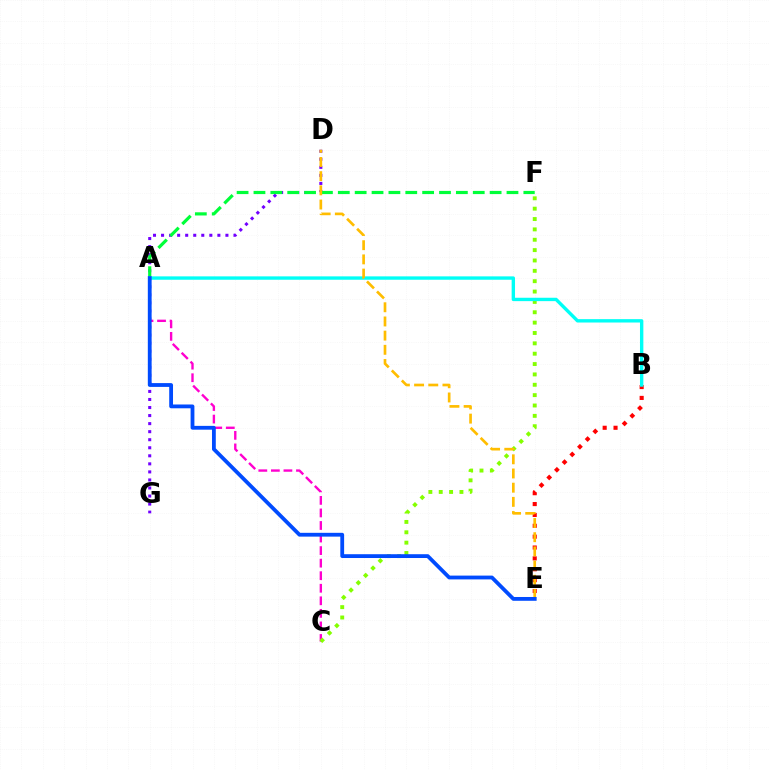{('A', 'C'): [{'color': '#ff00cf', 'line_style': 'dashed', 'thickness': 1.71}], ('C', 'F'): [{'color': '#84ff00', 'line_style': 'dotted', 'thickness': 2.81}], ('D', 'G'): [{'color': '#7200ff', 'line_style': 'dotted', 'thickness': 2.19}], ('A', 'F'): [{'color': '#00ff39', 'line_style': 'dashed', 'thickness': 2.29}], ('B', 'E'): [{'color': '#ff0000', 'line_style': 'dotted', 'thickness': 2.95}], ('A', 'B'): [{'color': '#00fff6', 'line_style': 'solid', 'thickness': 2.43}], ('D', 'E'): [{'color': '#ffbd00', 'line_style': 'dashed', 'thickness': 1.93}], ('A', 'E'): [{'color': '#004bff', 'line_style': 'solid', 'thickness': 2.74}]}